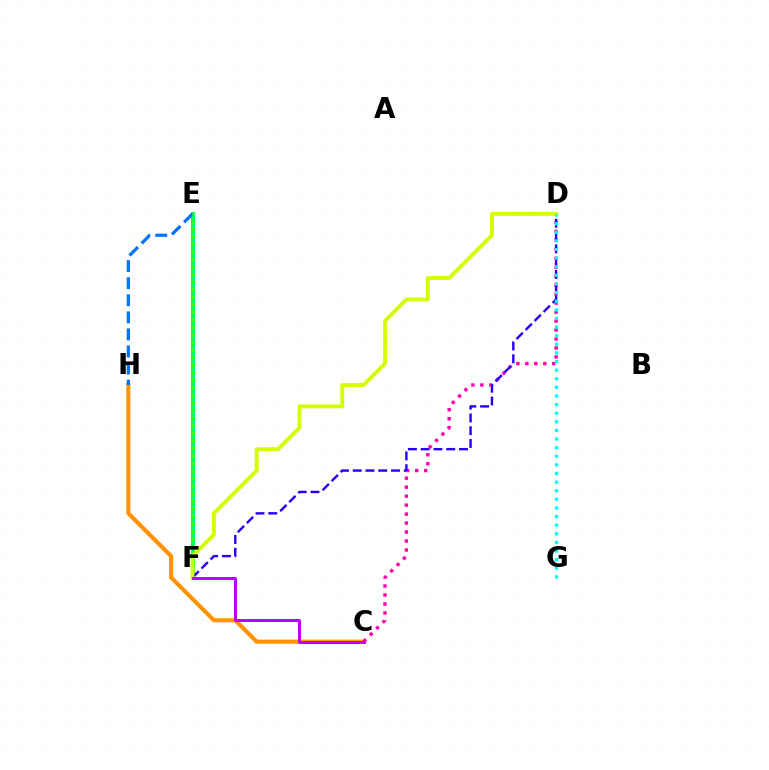{('E', 'F'): [{'color': '#ff0000', 'line_style': 'dashed', 'thickness': 1.59}, {'color': '#00ff5c', 'line_style': 'solid', 'thickness': 2.91}, {'color': '#3dff00', 'line_style': 'dotted', 'thickness': 2.05}], ('C', 'H'): [{'color': '#ff9400', 'line_style': 'solid', 'thickness': 2.96}], ('E', 'H'): [{'color': '#0074ff', 'line_style': 'dashed', 'thickness': 2.32}], ('C', 'D'): [{'color': '#ff00ac', 'line_style': 'dotted', 'thickness': 2.44}], ('D', 'F'): [{'color': '#2500ff', 'line_style': 'dashed', 'thickness': 1.73}, {'color': '#d1ff00', 'line_style': 'solid', 'thickness': 2.78}], ('C', 'F'): [{'color': '#b900ff', 'line_style': 'solid', 'thickness': 2.13}], ('D', 'G'): [{'color': '#00fff6', 'line_style': 'dotted', 'thickness': 2.34}]}